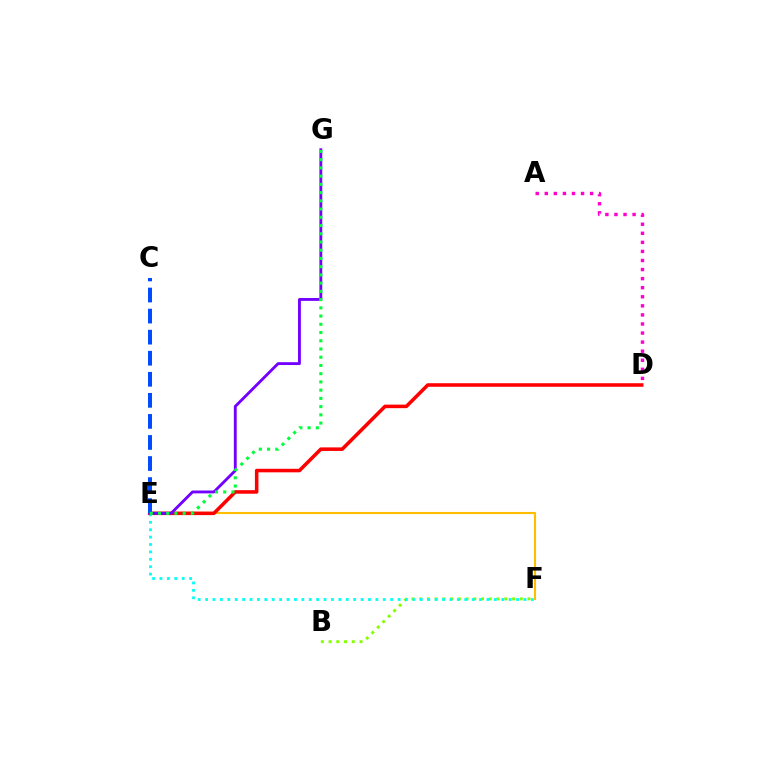{('E', 'F'): [{'color': '#ffbd00', 'line_style': 'solid', 'thickness': 1.52}, {'color': '#00fff6', 'line_style': 'dotted', 'thickness': 2.01}], ('D', 'E'): [{'color': '#ff0000', 'line_style': 'solid', 'thickness': 2.55}], ('B', 'F'): [{'color': '#84ff00', 'line_style': 'dotted', 'thickness': 2.1}], ('A', 'D'): [{'color': '#ff00cf', 'line_style': 'dotted', 'thickness': 2.46}], ('E', 'G'): [{'color': '#7200ff', 'line_style': 'solid', 'thickness': 2.06}, {'color': '#00ff39', 'line_style': 'dotted', 'thickness': 2.24}], ('C', 'E'): [{'color': '#004bff', 'line_style': 'dashed', 'thickness': 2.86}]}